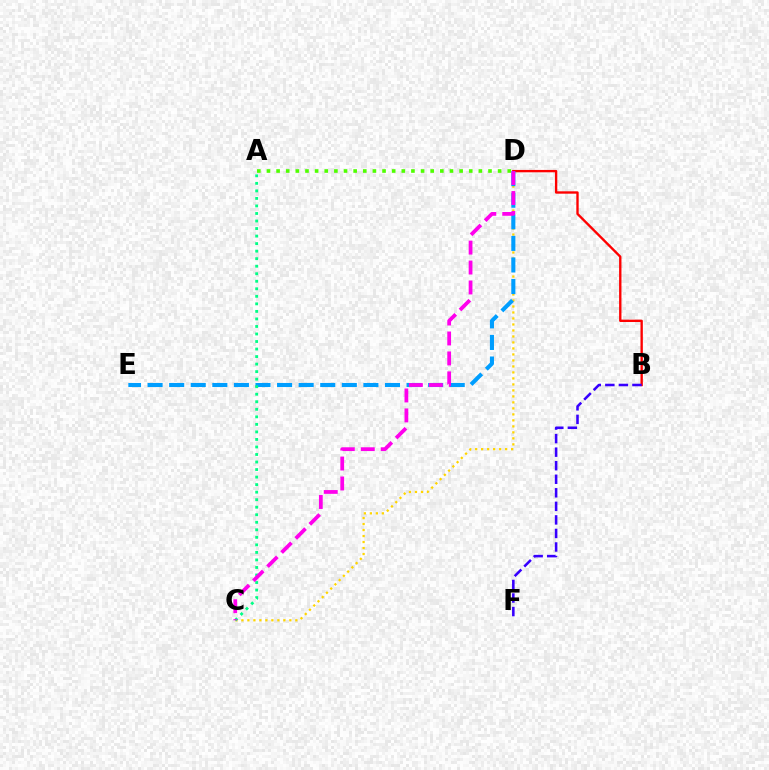{('C', 'D'): [{'color': '#ffd500', 'line_style': 'dotted', 'thickness': 1.63}, {'color': '#ff00ed', 'line_style': 'dashed', 'thickness': 2.71}], ('B', 'D'): [{'color': '#ff0000', 'line_style': 'solid', 'thickness': 1.7}], ('B', 'F'): [{'color': '#3700ff', 'line_style': 'dashed', 'thickness': 1.84}], ('D', 'E'): [{'color': '#009eff', 'line_style': 'dashed', 'thickness': 2.93}], ('A', 'C'): [{'color': '#00ff86', 'line_style': 'dotted', 'thickness': 2.05}], ('A', 'D'): [{'color': '#4fff00', 'line_style': 'dotted', 'thickness': 2.62}]}